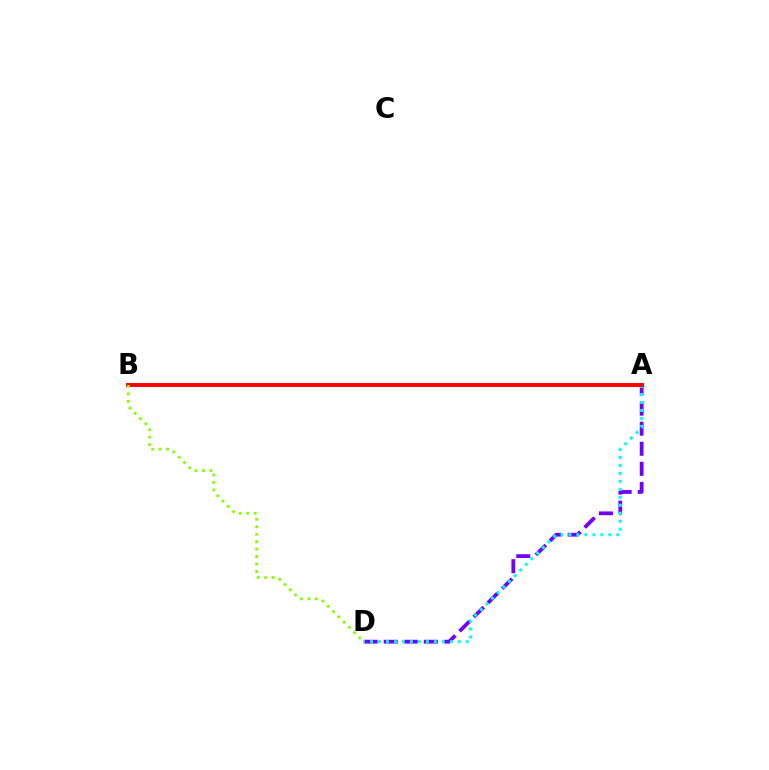{('A', 'D'): [{'color': '#7200ff', 'line_style': 'dashed', 'thickness': 2.73}, {'color': '#00fff6', 'line_style': 'dotted', 'thickness': 2.17}], ('A', 'B'): [{'color': '#ff0000', 'line_style': 'solid', 'thickness': 2.83}], ('B', 'D'): [{'color': '#84ff00', 'line_style': 'dotted', 'thickness': 2.03}]}